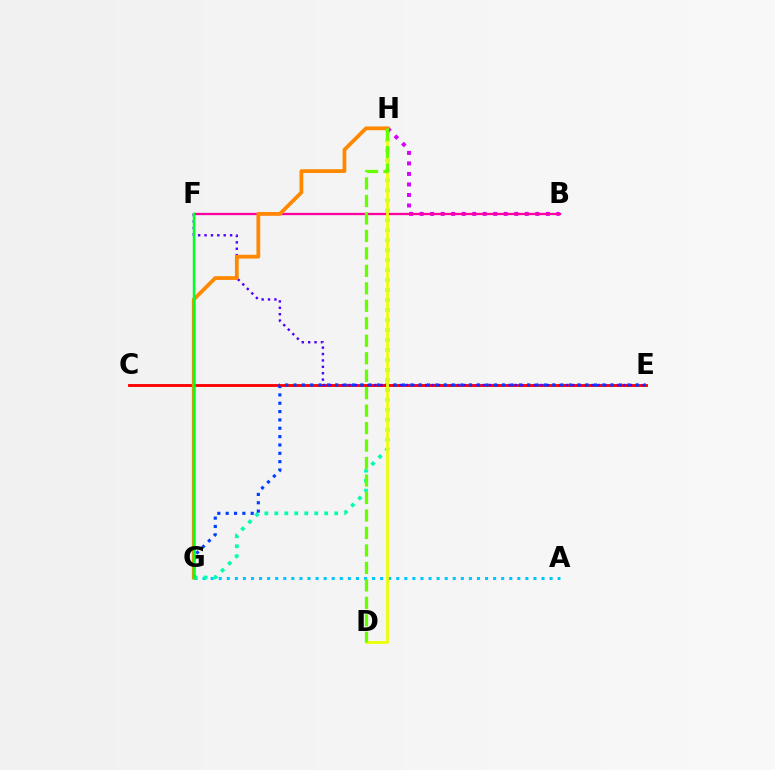{('C', 'E'): [{'color': '#ff0000', 'line_style': 'solid', 'thickness': 2.06}], ('E', 'F'): [{'color': '#4f00ff', 'line_style': 'dotted', 'thickness': 1.74}], ('A', 'G'): [{'color': '#00c7ff', 'line_style': 'dotted', 'thickness': 2.19}], ('G', 'H'): [{'color': '#00ffaf', 'line_style': 'dotted', 'thickness': 2.71}, {'color': '#ff8800', 'line_style': 'solid', 'thickness': 2.72}], ('E', 'G'): [{'color': '#003fff', 'line_style': 'dotted', 'thickness': 2.27}], ('B', 'H'): [{'color': '#d600ff', 'line_style': 'dotted', 'thickness': 2.86}], ('B', 'F'): [{'color': '#ff00a0', 'line_style': 'solid', 'thickness': 1.66}], ('D', 'H'): [{'color': '#eeff00', 'line_style': 'solid', 'thickness': 1.99}, {'color': '#66ff00', 'line_style': 'dashed', 'thickness': 2.37}], ('F', 'G'): [{'color': '#00ff27', 'line_style': 'solid', 'thickness': 1.78}]}